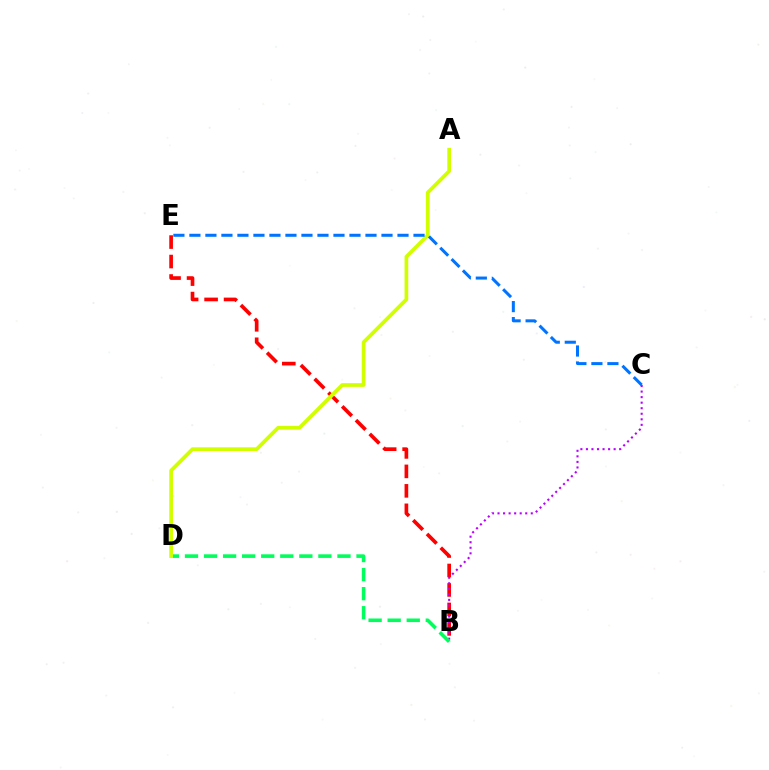{('B', 'E'): [{'color': '#ff0000', 'line_style': 'dashed', 'thickness': 2.65}], ('B', 'C'): [{'color': '#b900ff', 'line_style': 'dotted', 'thickness': 1.51}], ('B', 'D'): [{'color': '#00ff5c', 'line_style': 'dashed', 'thickness': 2.59}], ('A', 'D'): [{'color': '#d1ff00', 'line_style': 'solid', 'thickness': 2.68}], ('C', 'E'): [{'color': '#0074ff', 'line_style': 'dashed', 'thickness': 2.17}]}